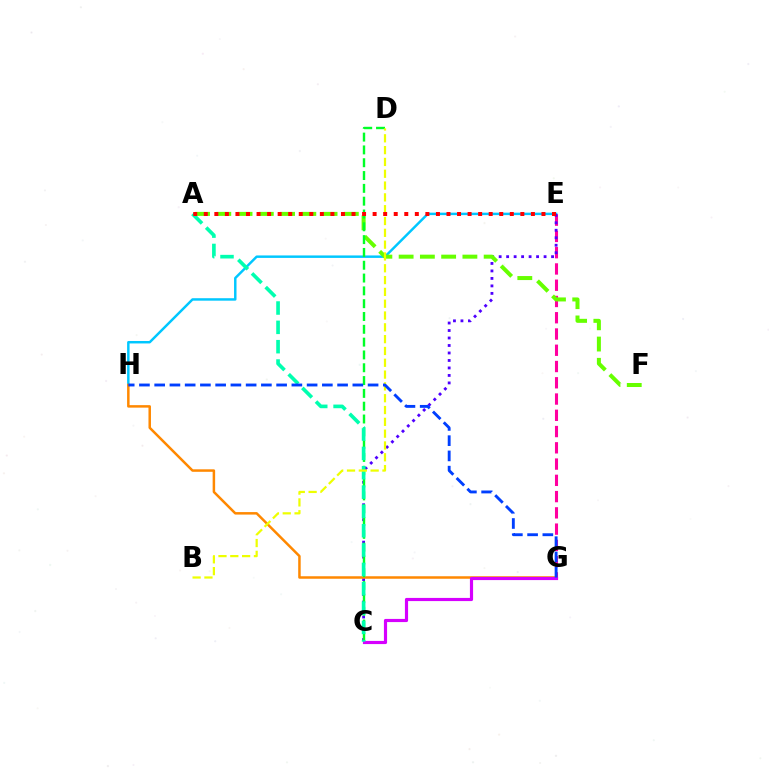{('E', 'H'): [{'color': '#00c7ff', 'line_style': 'solid', 'thickness': 1.77}], ('E', 'G'): [{'color': '#ff00a0', 'line_style': 'dashed', 'thickness': 2.21}], ('C', 'E'): [{'color': '#4f00ff', 'line_style': 'dotted', 'thickness': 2.03}], ('A', 'F'): [{'color': '#66ff00', 'line_style': 'dashed', 'thickness': 2.89}], ('G', 'H'): [{'color': '#ff8800', 'line_style': 'solid', 'thickness': 1.8}, {'color': '#003fff', 'line_style': 'dashed', 'thickness': 2.07}], ('C', 'D'): [{'color': '#00ff27', 'line_style': 'dashed', 'thickness': 1.74}], ('C', 'G'): [{'color': '#d600ff', 'line_style': 'solid', 'thickness': 2.28}], ('A', 'C'): [{'color': '#00ffaf', 'line_style': 'dashed', 'thickness': 2.63}], ('B', 'D'): [{'color': '#eeff00', 'line_style': 'dashed', 'thickness': 1.6}], ('A', 'E'): [{'color': '#ff0000', 'line_style': 'dotted', 'thickness': 2.87}]}